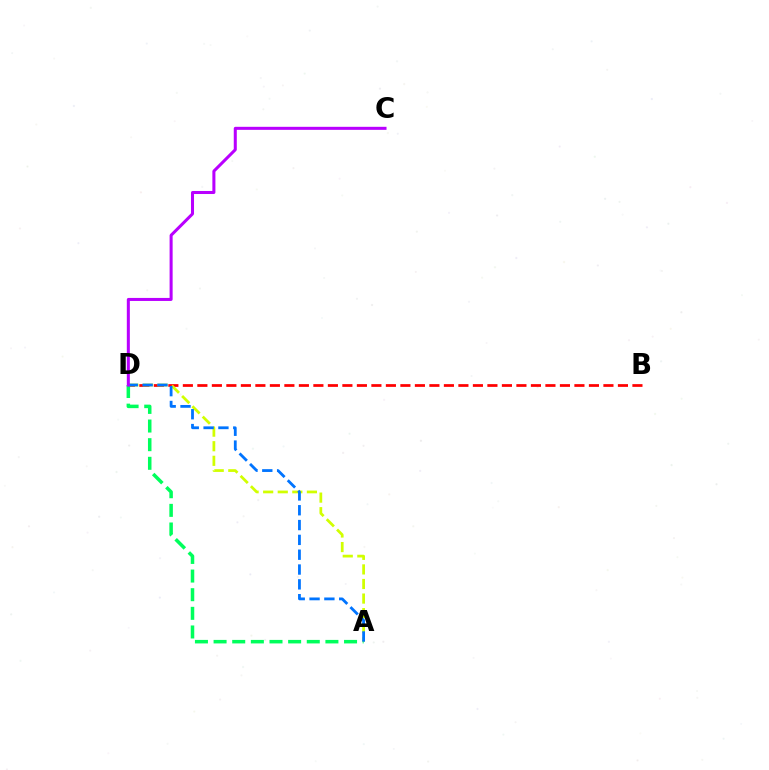{('B', 'D'): [{'color': '#ff0000', 'line_style': 'dashed', 'thickness': 1.97}], ('A', 'D'): [{'color': '#d1ff00', 'line_style': 'dashed', 'thickness': 1.98}, {'color': '#00ff5c', 'line_style': 'dashed', 'thickness': 2.53}, {'color': '#0074ff', 'line_style': 'dashed', 'thickness': 2.01}], ('C', 'D'): [{'color': '#b900ff', 'line_style': 'solid', 'thickness': 2.18}]}